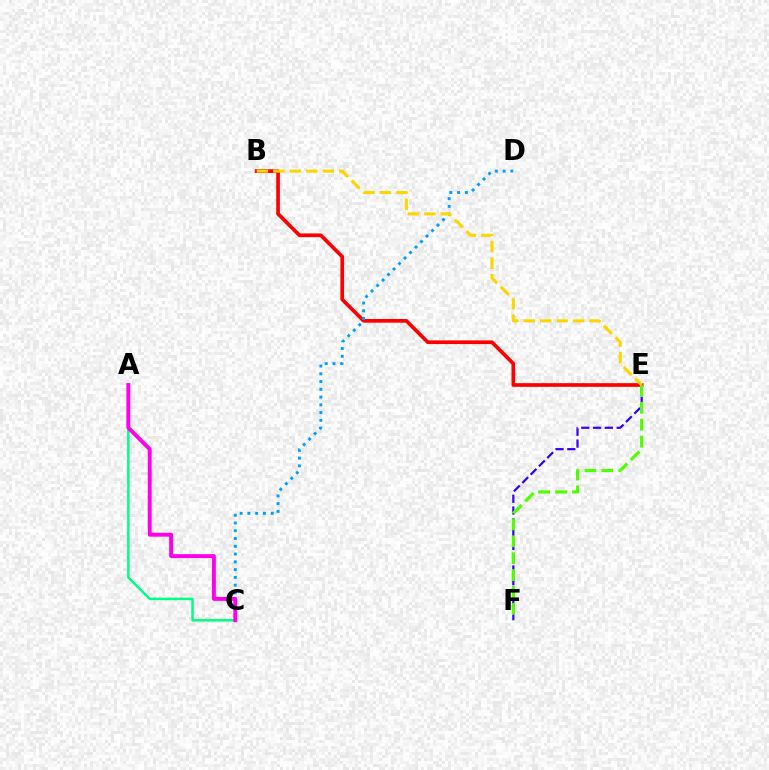{('B', 'E'): [{'color': '#ff0000', 'line_style': 'solid', 'thickness': 2.66}, {'color': '#ffd500', 'line_style': 'dashed', 'thickness': 2.24}], ('A', 'C'): [{'color': '#00ff86', 'line_style': 'solid', 'thickness': 1.78}, {'color': '#ff00ed', 'line_style': 'solid', 'thickness': 2.82}], ('E', 'F'): [{'color': '#3700ff', 'line_style': 'dashed', 'thickness': 1.6}, {'color': '#4fff00', 'line_style': 'dashed', 'thickness': 2.3}], ('C', 'D'): [{'color': '#009eff', 'line_style': 'dotted', 'thickness': 2.11}]}